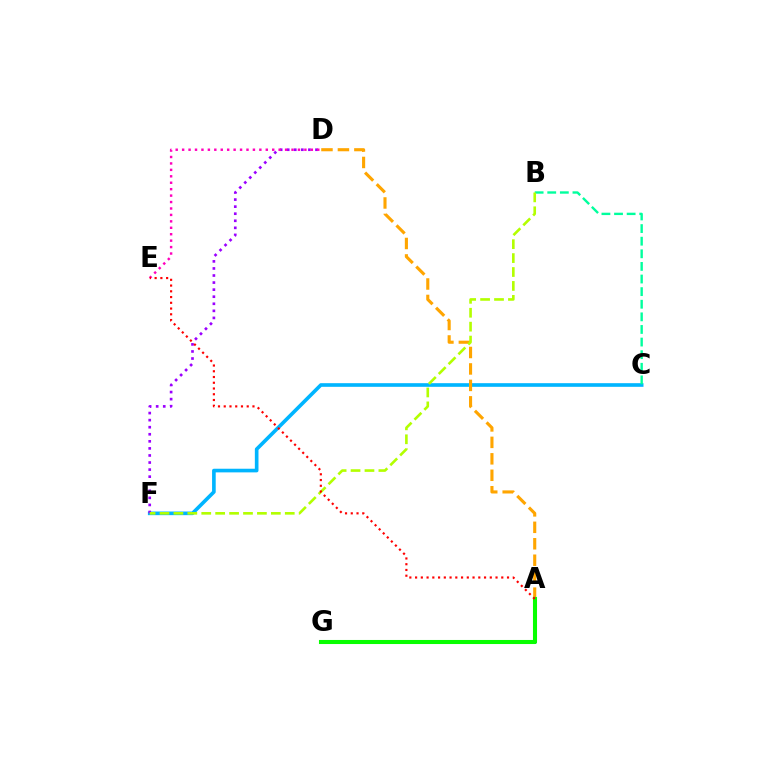{('C', 'F'): [{'color': '#00b5ff', 'line_style': 'solid', 'thickness': 2.62}], ('A', 'G'): [{'color': '#0010ff', 'line_style': 'solid', 'thickness': 2.61}, {'color': '#08ff00', 'line_style': 'solid', 'thickness': 2.93}], ('A', 'D'): [{'color': '#ffa500', 'line_style': 'dashed', 'thickness': 2.24}], ('B', 'C'): [{'color': '#00ff9d', 'line_style': 'dashed', 'thickness': 1.71}], ('D', 'F'): [{'color': '#9b00ff', 'line_style': 'dotted', 'thickness': 1.92}], ('B', 'F'): [{'color': '#b3ff00', 'line_style': 'dashed', 'thickness': 1.89}], ('D', 'E'): [{'color': '#ff00bd', 'line_style': 'dotted', 'thickness': 1.75}], ('A', 'E'): [{'color': '#ff0000', 'line_style': 'dotted', 'thickness': 1.56}]}